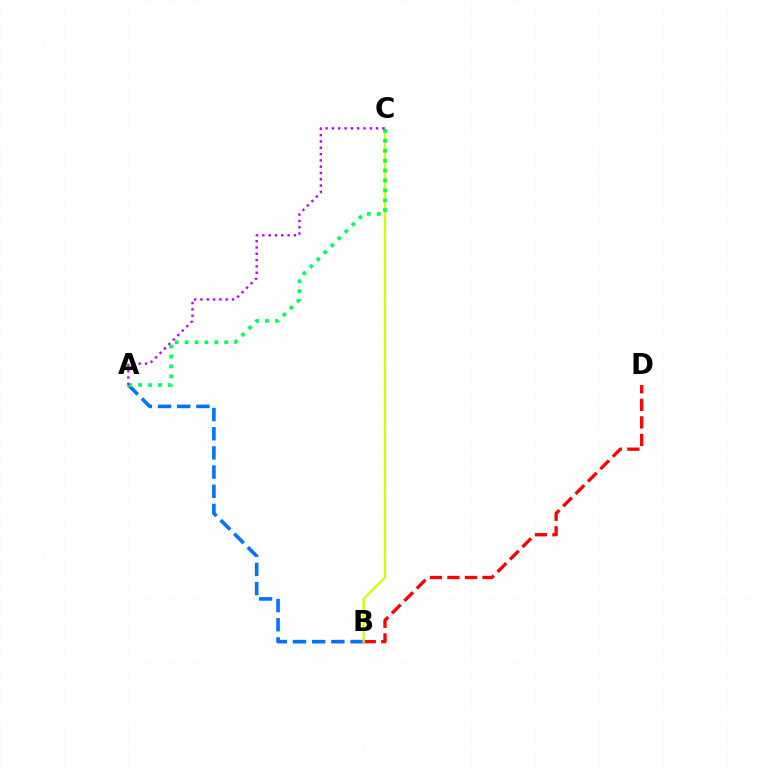{('A', 'B'): [{'color': '#0074ff', 'line_style': 'dashed', 'thickness': 2.61}], ('B', 'D'): [{'color': '#ff0000', 'line_style': 'dashed', 'thickness': 2.38}], ('B', 'C'): [{'color': '#d1ff00', 'line_style': 'solid', 'thickness': 1.66}], ('A', 'C'): [{'color': '#00ff5c', 'line_style': 'dotted', 'thickness': 2.69}, {'color': '#b900ff', 'line_style': 'dotted', 'thickness': 1.71}]}